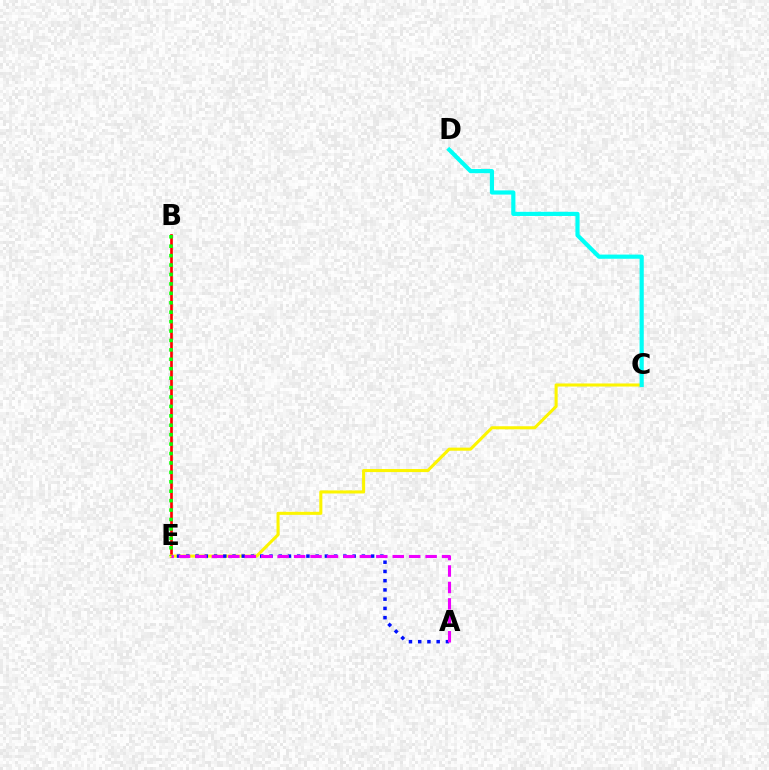{('B', 'E'): [{'color': '#ff0000', 'line_style': 'solid', 'thickness': 1.92}, {'color': '#08ff00', 'line_style': 'dotted', 'thickness': 2.56}], ('C', 'E'): [{'color': '#fcf500', 'line_style': 'solid', 'thickness': 2.21}], ('C', 'D'): [{'color': '#00fff6', 'line_style': 'solid', 'thickness': 3.0}], ('A', 'E'): [{'color': '#0010ff', 'line_style': 'dotted', 'thickness': 2.51}, {'color': '#ee00ff', 'line_style': 'dashed', 'thickness': 2.23}]}